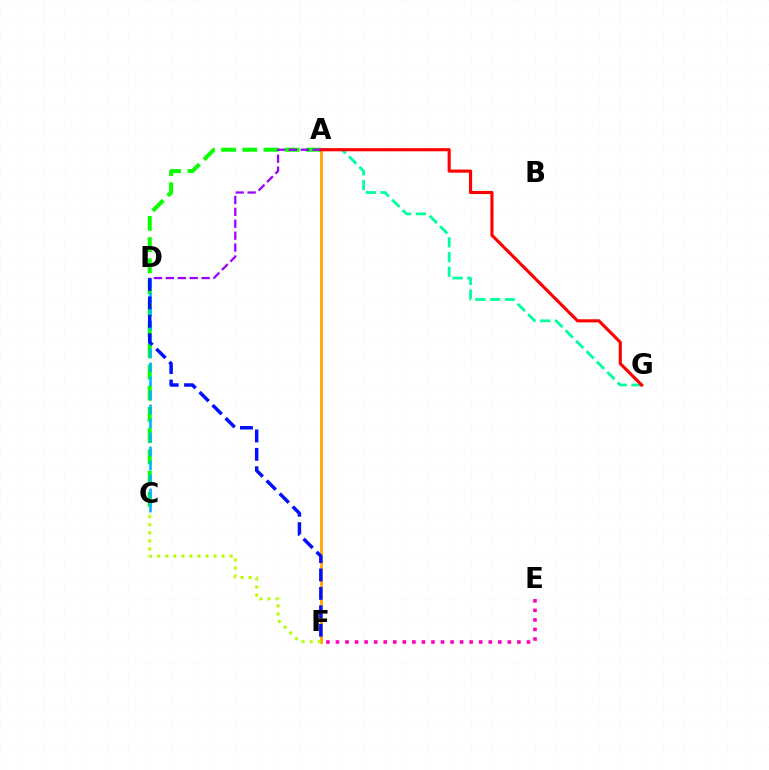{('A', 'G'): [{'color': '#00ff9d', 'line_style': 'dashed', 'thickness': 2.0}, {'color': '#ff0000', 'line_style': 'solid', 'thickness': 2.25}], ('A', 'C'): [{'color': '#08ff00', 'line_style': 'dashed', 'thickness': 2.88}], ('C', 'D'): [{'color': '#00b5ff', 'line_style': 'dashed', 'thickness': 1.9}], ('A', 'F'): [{'color': '#ffa500', 'line_style': 'solid', 'thickness': 2.01}], ('C', 'F'): [{'color': '#b3ff00', 'line_style': 'dotted', 'thickness': 2.19}], ('D', 'F'): [{'color': '#0010ff', 'line_style': 'dashed', 'thickness': 2.5}], ('E', 'F'): [{'color': '#ff00bd', 'line_style': 'dotted', 'thickness': 2.59}], ('A', 'D'): [{'color': '#9b00ff', 'line_style': 'dashed', 'thickness': 1.62}]}